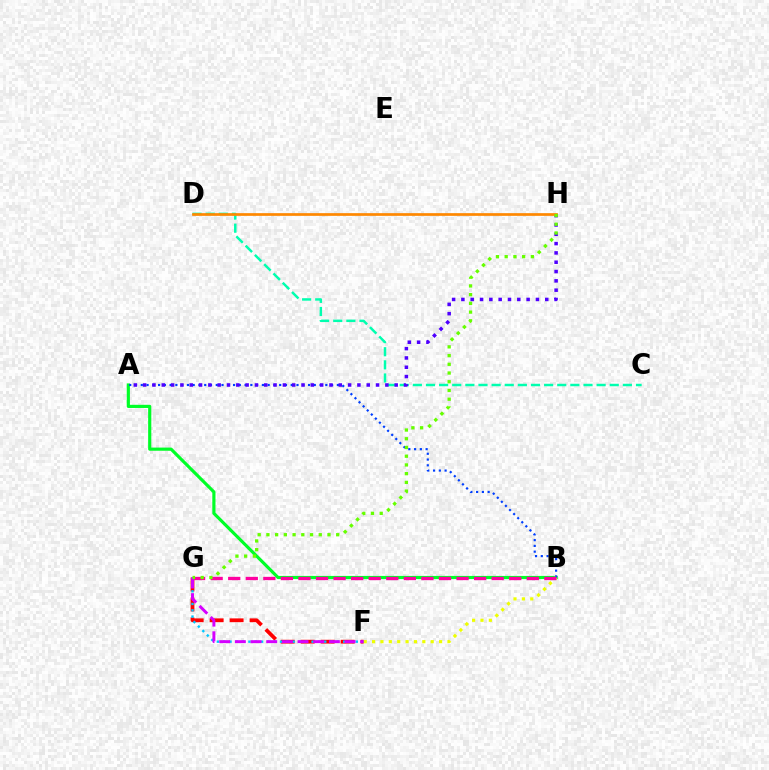{('C', 'D'): [{'color': '#00ffaf', 'line_style': 'dashed', 'thickness': 1.78}], ('F', 'G'): [{'color': '#ff0000', 'line_style': 'dashed', 'thickness': 2.71}, {'color': '#00c7ff', 'line_style': 'dotted', 'thickness': 1.72}, {'color': '#d600ff', 'line_style': 'dashed', 'thickness': 2.13}], ('A', 'B'): [{'color': '#00ff27', 'line_style': 'solid', 'thickness': 2.28}, {'color': '#003fff', 'line_style': 'dotted', 'thickness': 1.57}], ('B', 'F'): [{'color': '#eeff00', 'line_style': 'dotted', 'thickness': 2.28}], ('A', 'H'): [{'color': '#4f00ff', 'line_style': 'dotted', 'thickness': 2.53}], ('B', 'G'): [{'color': '#ff00a0', 'line_style': 'dashed', 'thickness': 2.39}], ('D', 'H'): [{'color': '#ff8800', 'line_style': 'solid', 'thickness': 1.95}], ('G', 'H'): [{'color': '#66ff00', 'line_style': 'dotted', 'thickness': 2.37}]}